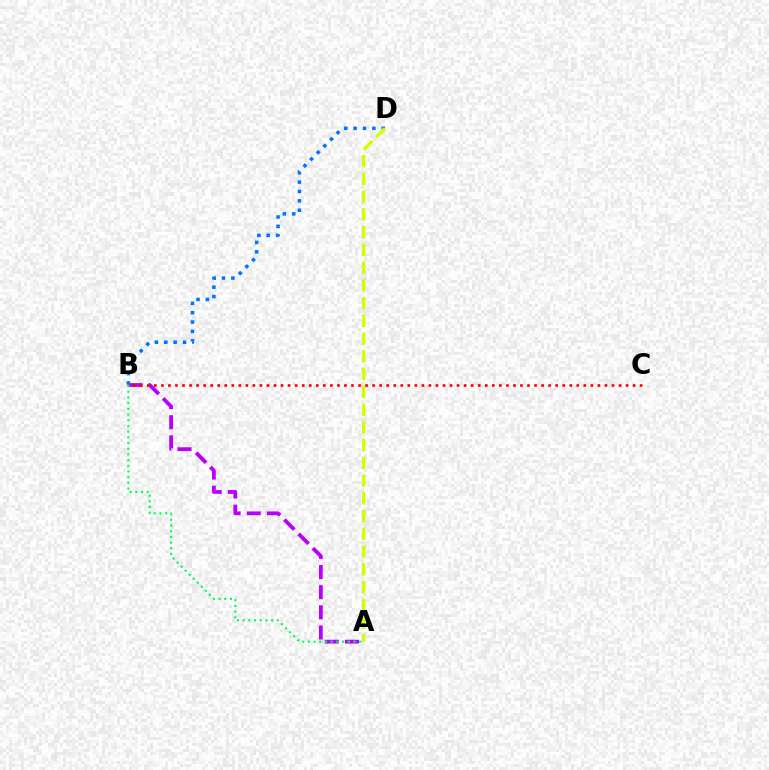{('A', 'B'): [{'color': '#b900ff', 'line_style': 'dashed', 'thickness': 2.74}, {'color': '#00ff5c', 'line_style': 'dotted', 'thickness': 1.55}], ('B', 'D'): [{'color': '#0074ff', 'line_style': 'dotted', 'thickness': 2.55}], ('A', 'D'): [{'color': '#d1ff00', 'line_style': 'dashed', 'thickness': 2.41}], ('B', 'C'): [{'color': '#ff0000', 'line_style': 'dotted', 'thickness': 1.91}]}